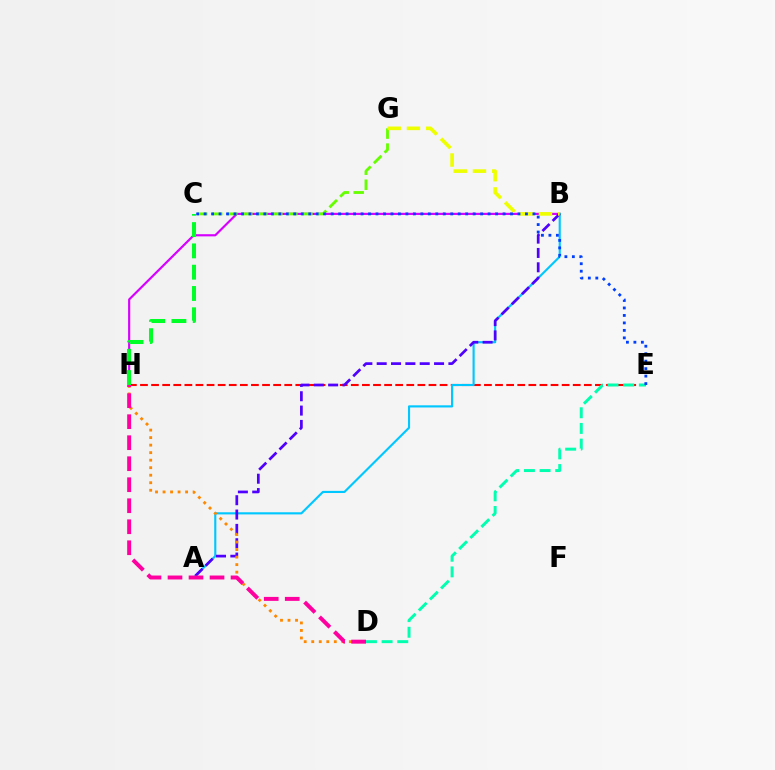{('B', 'H'): [{'color': '#d600ff', 'line_style': 'solid', 'thickness': 1.56}], ('E', 'H'): [{'color': '#ff0000', 'line_style': 'dashed', 'thickness': 1.51}], ('C', 'G'): [{'color': '#66ff00', 'line_style': 'dashed', 'thickness': 2.04}], ('A', 'B'): [{'color': '#00c7ff', 'line_style': 'solid', 'thickness': 1.54}, {'color': '#4f00ff', 'line_style': 'dashed', 'thickness': 1.95}], ('B', 'G'): [{'color': '#eeff00', 'line_style': 'dashed', 'thickness': 2.61}], ('D', 'H'): [{'color': '#ff8800', 'line_style': 'dotted', 'thickness': 2.04}, {'color': '#ff00a0', 'line_style': 'dashed', 'thickness': 2.85}], ('C', 'H'): [{'color': '#00ff27', 'line_style': 'dashed', 'thickness': 2.89}], ('D', 'E'): [{'color': '#00ffaf', 'line_style': 'dashed', 'thickness': 2.13}], ('C', 'E'): [{'color': '#003fff', 'line_style': 'dotted', 'thickness': 2.03}]}